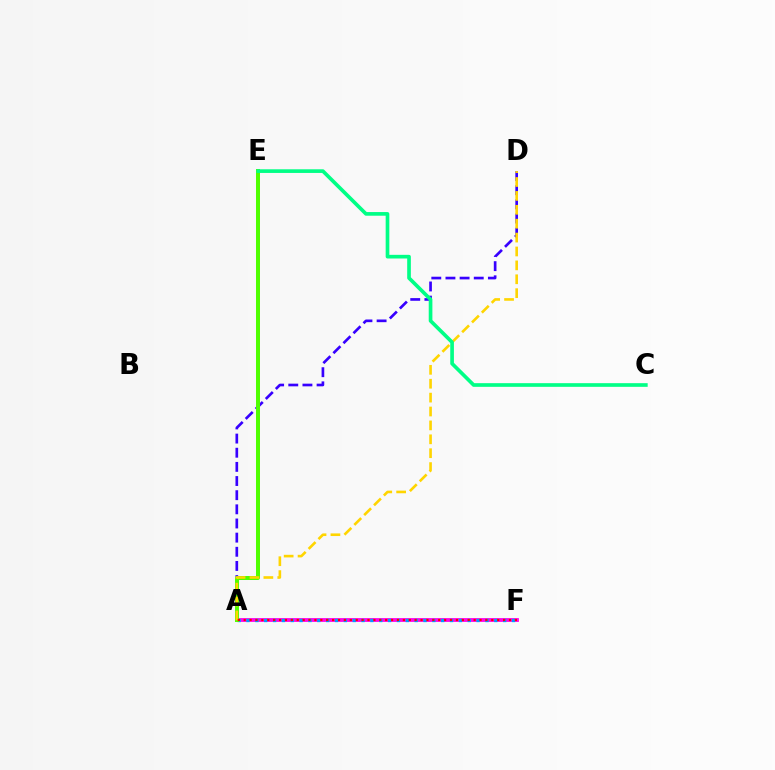{('A', 'D'): [{'color': '#3700ff', 'line_style': 'dashed', 'thickness': 1.92}, {'color': '#ffd500', 'line_style': 'dashed', 'thickness': 1.89}], ('A', 'F'): [{'color': '#ff00ed', 'line_style': 'solid', 'thickness': 2.74}, {'color': '#009eff', 'line_style': 'dotted', 'thickness': 2.4}, {'color': '#ff0000', 'line_style': 'dotted', 'thickness': 1.6}], ('A', 'E'): [{'color': '#4fff00', 'line_style': 'solid', 'thickness': 2.86}], ('C', 'E'): [{'color': '#00ff86', 'line_style': 'solid', 'thickness': 2.64}]}